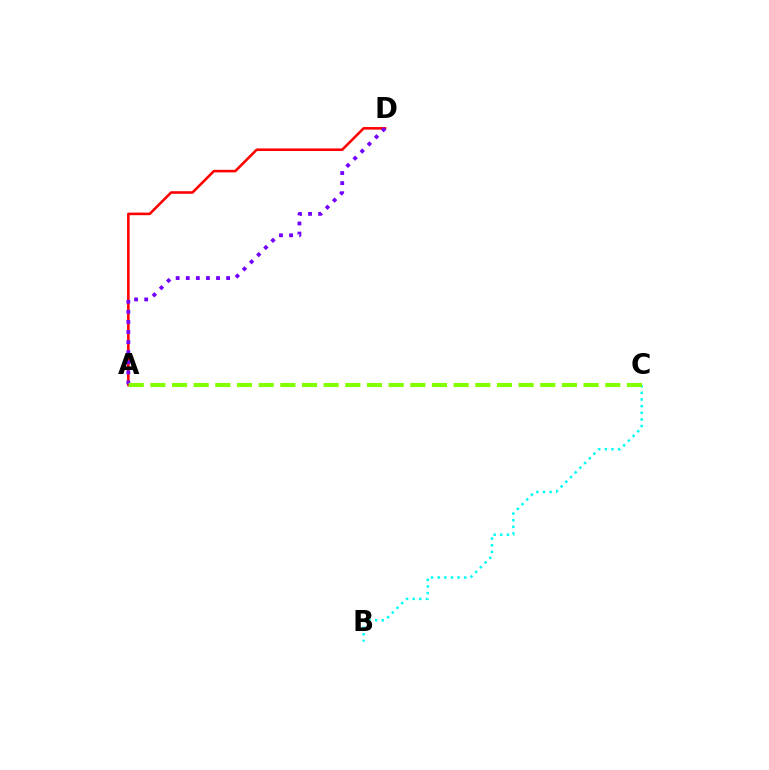{('A', 'D'): [{'color': '#ff0000', 'line_style': 'solid', 'thickness': 1.85}, {'color': '#7200ff', 'line_style': 'dotted', 'thickness': 2.74}], ('B', 'C'): [{'color': '#00fff6', 'line_style': 'dotted', 'thickness': 1.8}], ('A', 'C'): [{'color': '#84ff00', 'line_style': 'dashed', 'thickness': 2.94}]}